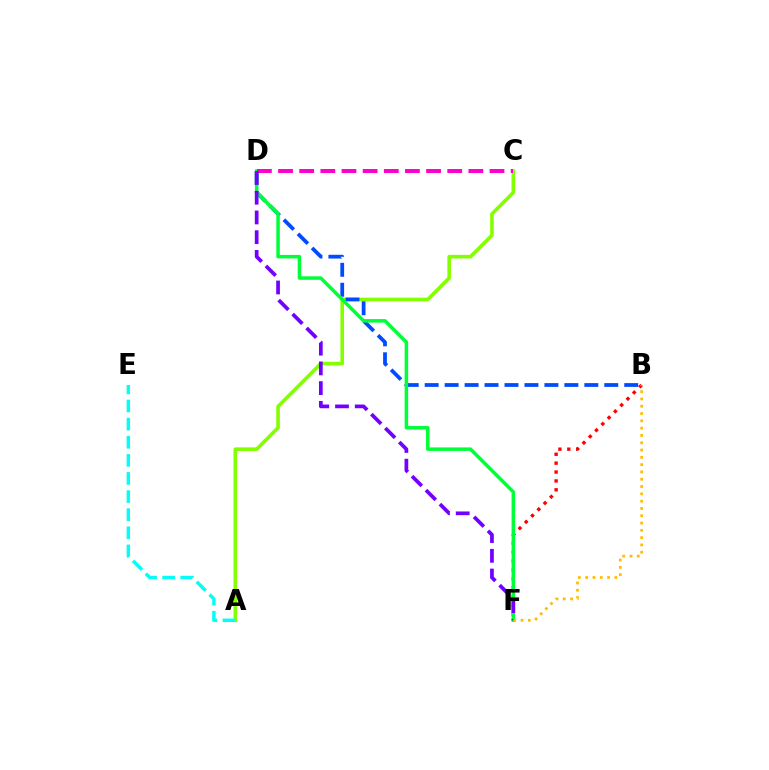{('B', 'F'): [{'color': '#ff0000', 'line_style': 'dotted', 'thickness': 2.41}, {'color': '#ffbd00', 'line_style': 'dotted', 'thickness': 1.98}], ('A', 'C'): [{'color': '#84ff00', 'line_style': 'solid', 'thickness': 2.6}], ('B', 'D'): [{'color': '#004bff', 'line_style': 'dashed', 'thickness': 2.71}], ('A', 'E'): [{'color': '#00fff6', 'line_style': 'dashed', 'thickness': 2.46}], ('D', 'F'): [{'color': '#00ff39', 'line_style': 'solid', 'thickness': 2.53}, {'color': '#7200ff', 'line_style': 'dashed', 'thickness': 2.68}], ('C', 'D'): [{'color': '#ff00cf', 'line_style': 'dashed', 'thickness': 2.87}]}